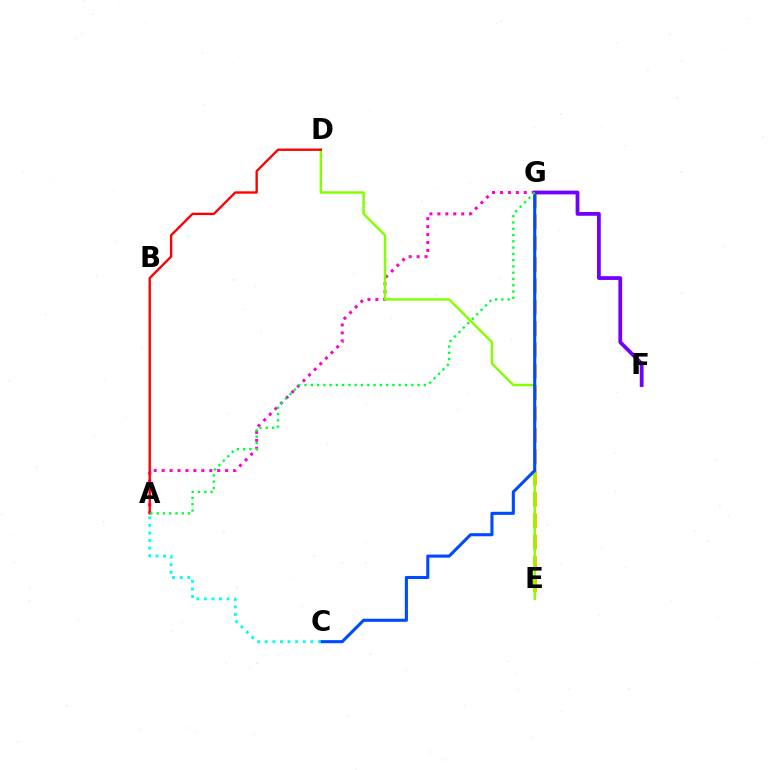{('A', 'G'): [{'color': '#ff00cf', 'line_style': 'dotted', 'thickness': 2.16}, {'color': '#00ff39', 'line_style': 'dotted', 'thickness': 1.71}], ('E', 'G'): [{'color': '#ffbd00', 'line_style': 'dashed', 'thickness': 2.9}], ('D', 'E'): [{'color': '#84ff00', 'line_style': 'solid', 'thickness': 1.75}], ('A', 'D'): [{'color': '#ff0000', 'line_style': 'solid', 'thickness': 1.69}], ('C', 'G'): [{'color': '#004bff', 'line_style': 'solid', 'thickness': 2.22}], ('F', 'G'): [{'color': '#7200ff', 'line_style': 'solid', 'thickness': 2.72}], ('A', 'C'): [{'color': '#00fff6', 'line_style': 'dotted', 'thickness': 2.06}]}